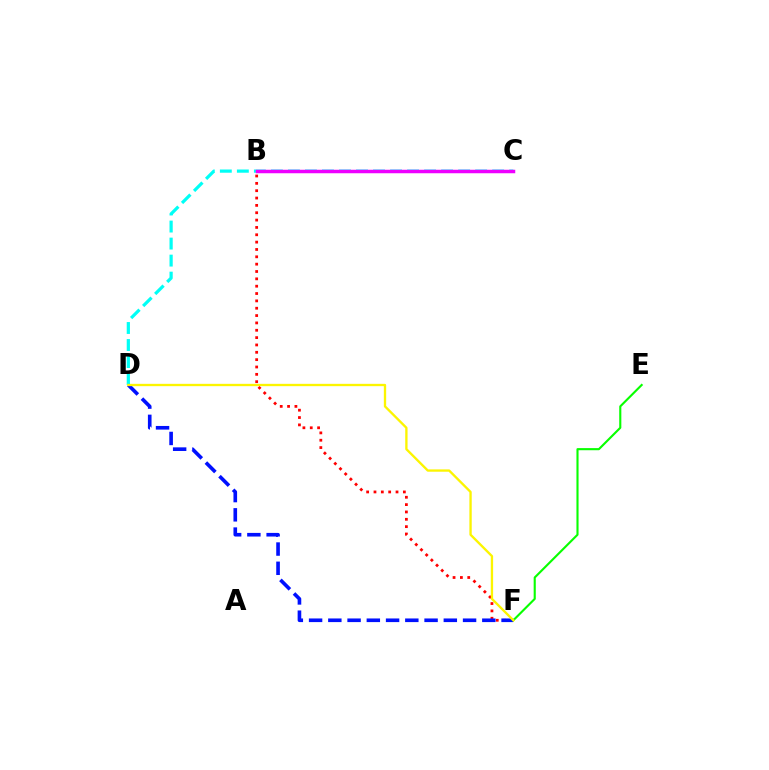{('B', 'F'): [{'color': '#ff0000', 'line_style': 'dotted', 'thickness': 2.0}], ('C', 'D'): [{'color': '#00fff6', 'line_style': 'dashed', 'thickness': 2.31}], ('D', 'F'): [{'color': '#0010ff', 'line_style': 'dashed', 'thickness': 2.61}, {'color': '#fcf500', 'line_style': 'solid', 'thickness': 1.68}], ('E', 'F'): [{'color': '#08ff00', 'line_style': 'solid', 'thickness': 1.53}], ('B', 'C'): [{'color': '#ee00ff', 'line_style': 'solid', 'thickness': 2.51}]}